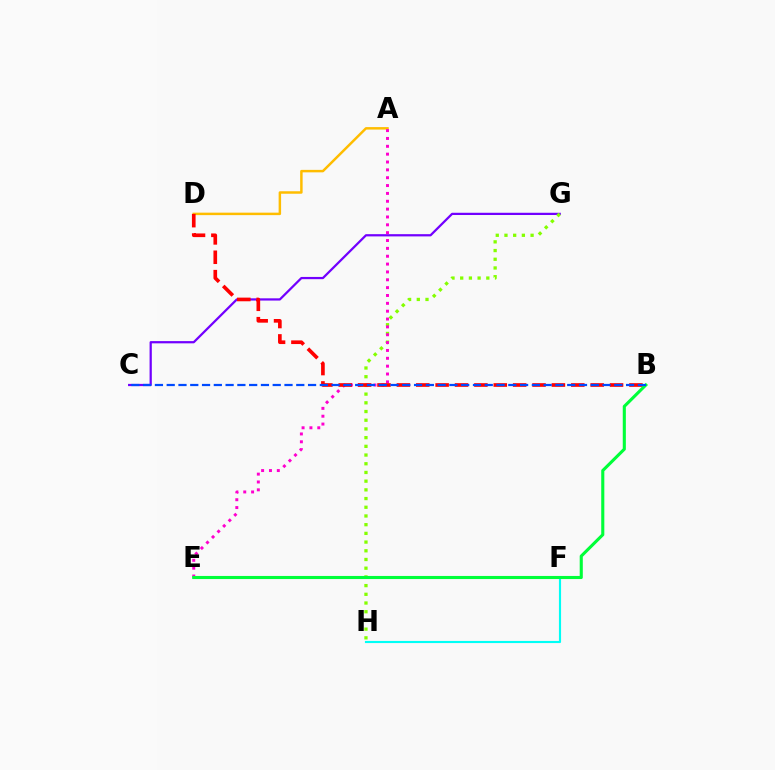{('C', 'G'): [{'color': '#7200ff', 'line_style': 'solid', 'thickness': 1.61}], ('A', 'D'): [{'color': '#ffbd00', 'line_style': 'solid', 'thickness': 1.78}], ('G', 'H'): [{'color': '#84ff00', 'line_style': 'dotted', 'thickness': 2.36}], ('A', 'E'): [{'color': '#ff00cf', 'line_style': 'dotted', 'thickness': 2.13}], ('F', 'H'): [{'color': '#00fff6', 'line_style': 'solid', 'thickness': 1.54}], ('B', 'D'): [{'color': '#ff0000', 'line_style': 'dashed', 'thickness': 2.63}], ('B', 'E'): [{'color': '#00ff39', 'line_style': 'solid', 'thickness': 2.23}], ('B', 'C'): [{'color': '#004bff', 'line_style': 'dashed', 'thickness': 1.6}]}